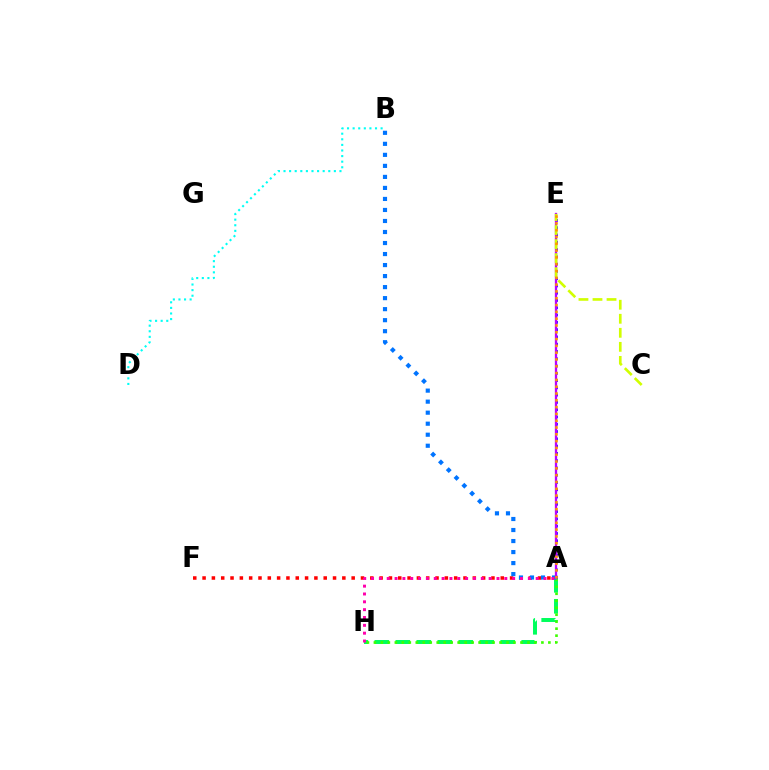{('A', 'H'): [{'color': '#00ff5c', 'line_style': 'dashed', 'thickness': 2.85}, {'color': '#3dff00', 'line_style': 'dotted', 'thickness': 1.9}, {'color': '#ff00ac', 'line_style': 'dotted', 'thickness': 2.13}], ('B', 'D'): [{'color': '#00fff6', 'line_style': 'dotted', 'thickness': 1.52}], ('A', 'F'): [{'color': '#ff0000', 'line_style': 'dotted', 'thickness': 2.53}], ('A', 'B'): [{'color': '#0074ff', 'line_style': 'dotted', 'thickness': 2.99}], ('A', 'E'): [{'color': '#2500ff', 'line_style': 'dotted', 'thickness': 1.98}, {'color': '#b900ff', 'line_style': 'solid', 'thickness': 1.65}, {'color': '#ff9400', 'line_style': 'dotted', 'thickness': 1.85}], ('C', 'E'): [{'color': '#d1ff00', 'line_style': 'dashed', 'thickness': 1.91}]}